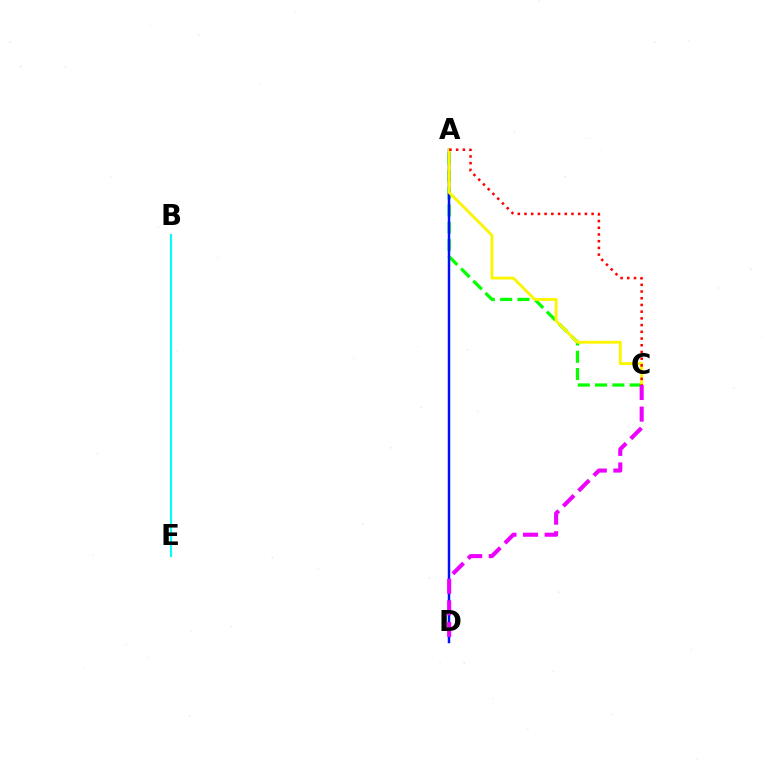{('B', 'E'): [{'color': '#00fff6', 'line_style': 'solid', 'thickness': 1.51}], ('A', 'C'): [{'color': '#08ff00', 'line_style': 'dashed', 'thickness': 2.35}, {'color': '#fcf500', 'line_style': 'solid', 'thickness': 2.06}, {'color': '#ff0000', 'line_style': 'dotted', 'thickness': 1.82}], ('A', 'D'): [{'color': '#0010ff', 'line_style': 'solid', 'thickness': 1.78}], ('C', 'D'): [{'color': '#ee00ff', 'line_style': 'dashed', 'thickness': 2.93}]}